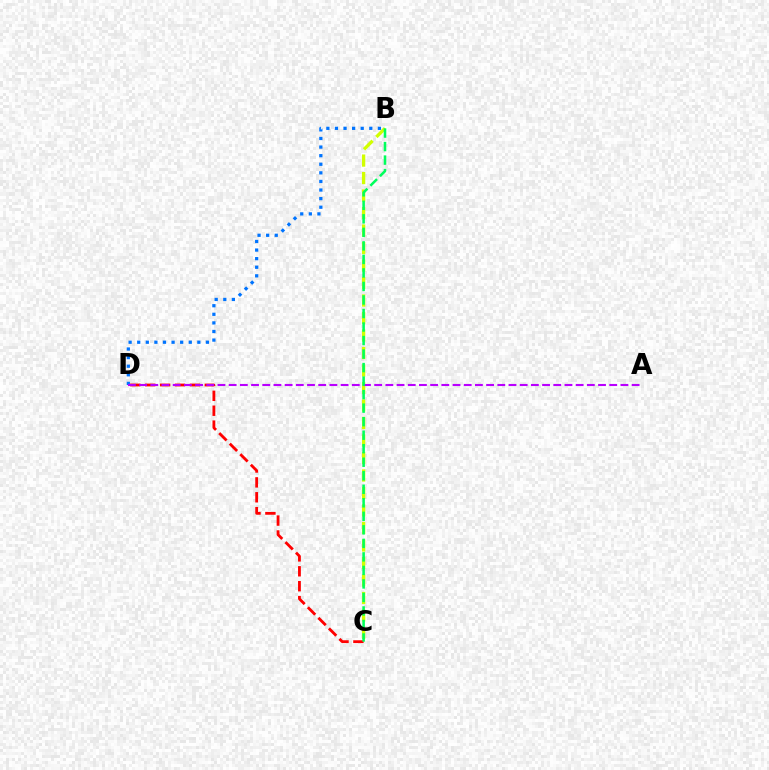{('C', 'D'): [{'color': '#ff0000', 'line_style': 'dashed', 'thickness': 2.02}], ('B', 'D'): [{'color': '#0074ff', 'line_style': 'dotted', 'thickness': 2.33}], ('B', 'C'): [{'color': '#d1ff00', 'line_style': 'dashed', 'thickness': 2.38}, {'color': '#00ff5c', 'line_style': 'dashed', 'thickness': 1.84}], ('A', 'D'): [{'color': '#b900ff', 'line_style': 'dashed', 'thickness': 1.52}]}